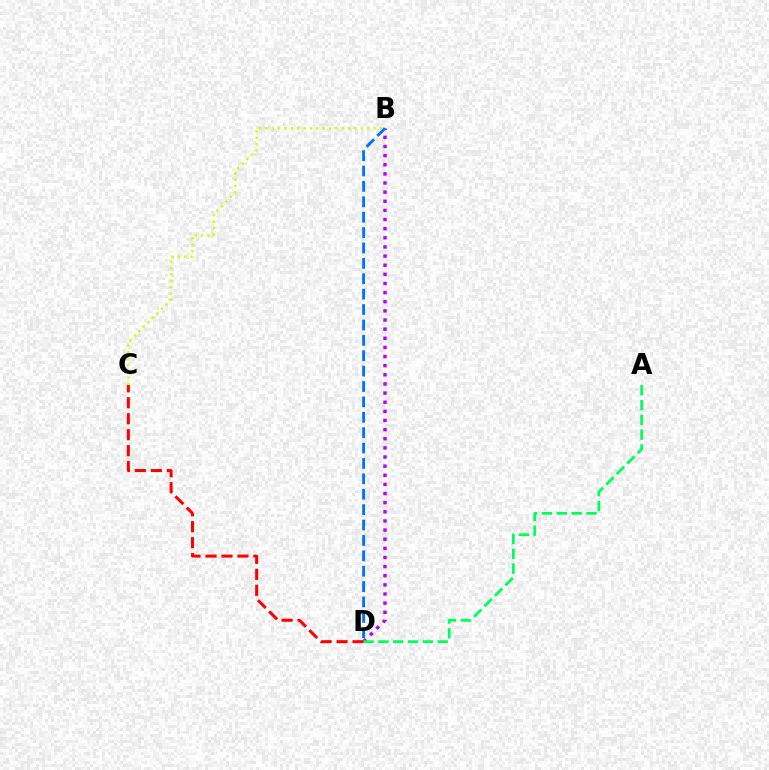{('B', 'D'): [{'color': '#b900ff', 'line_style': 'dotted', 'thickness': 2.48}, {'color': '#0074ff', 'line_style': 'dashed', 'thickness': 2.09}], ('C', 'D'): [{'color': '#ff0000', 'line_style': 'dashed', 'thickness': 2.17}], ('A', 'D'): [{'color': '#00ff5c', 'line_style': 'dashed', 'thickness': 2.01}], ('B', 'C'): [{'color': '#d1ff00', 'line_style': 'dotted', 'thickness': 1.73}]}